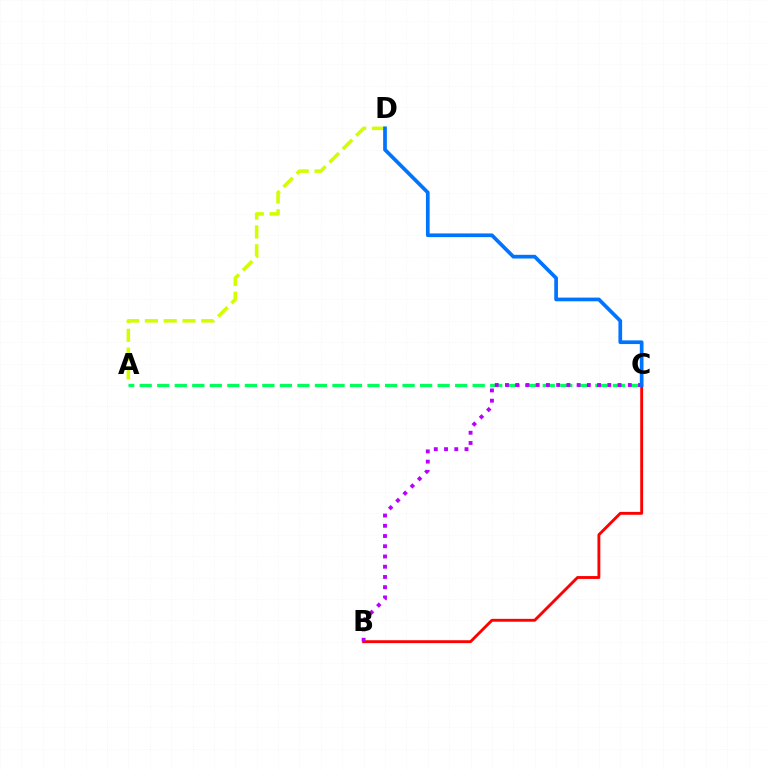{('A', 'C'): [{'color': '#00ff5c', 'line_style': 'dashed', 'thickness': 2.38}], ('B', 'C'): [{'color': '#ff0000', 'line_style': 'solid', 'thickness': 2.07}, {'color': '#b900ff', 'line_style': 'dotted', 'thickness': 2.78}], ('A', 'D'): [{'color': '#d1ff00', 'line_style': 'dashed', 'thickness': 2.55}], ('C', 'D'): [{'color': '#0074ff', 'line_style': 'solid', 'thickness': 2.66}]}